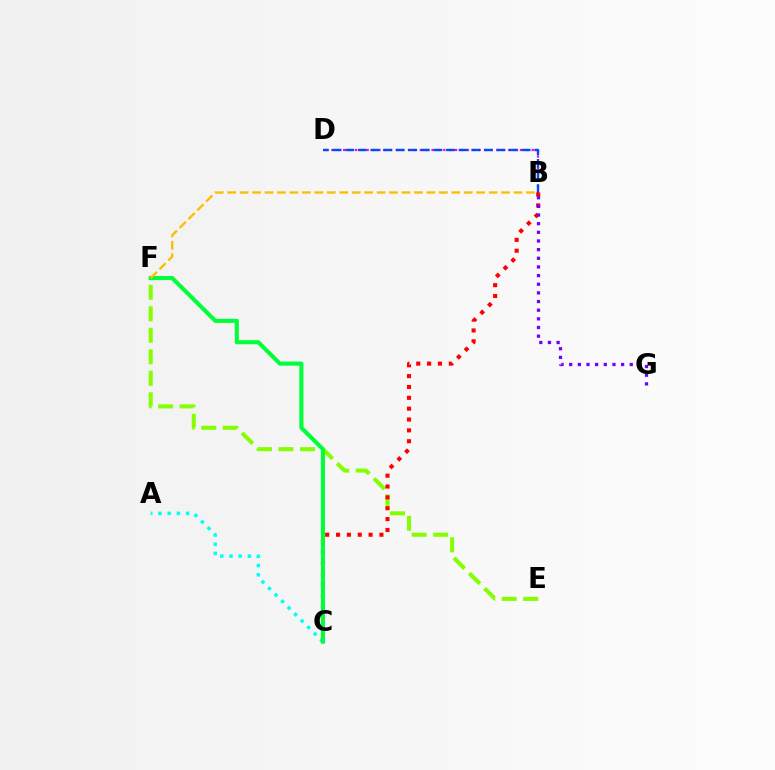{('B', 'D'): [{'color': '#ff00cf', 'line_style': 'dotted', 'thickness': 1.6}, {'color': '#004bff', 'line_style': 'dashed', 'thickness': 1.71}], ('E', 'F'): [{'color': '#84ff00', 'line_style': 'dashed', 'thickness': 2.92}], ('A', 'C'): [{'color': '#00fff6', 'line_style': 'dotted', 'thickness': 2.5}], ('B', 'C'): [{'color': '#ff0000', 'line_style': 'dotted', 'thickness': 2.95}], ('B', 'G'): [{'color': '#7200ff', 'line_style': 'dotted', 'thickness': 2.35}], ('C', 'F'): [{'color': '#00ff39', 'line_style': 'solid', 'thickness': 2.94}], ('B', 'F'): [{'color': '#ffbd00', 'line_style': 'dashed', 'thickness': 1.69}]}